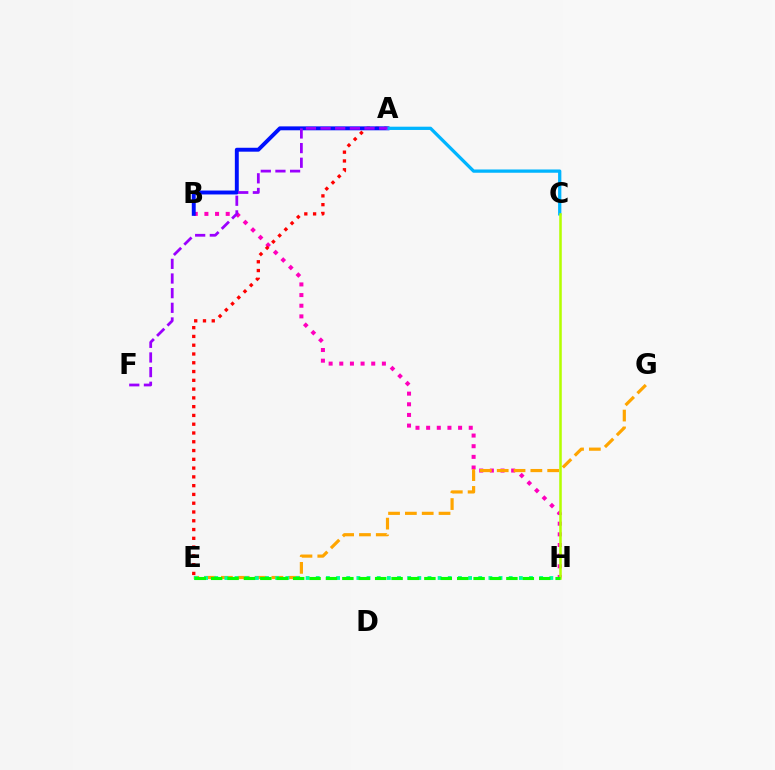{('B', 'H'): [{'color': '#ff00bd', 'line_style': 'dotted', 'thickness': 2.89}], ('E', 'G'): [{'color': '#ffa500', 'line_style': 'dashed', 'thickness': 2.29}], ('A', 'E'): [{'color': '#ff0000', 'line_style': 'dotted', 'thickness': 2.38}], ('E', 'H'): [{'color': '#00ff9d', 'line_style': 'dotted', 'thickness': 2.76}, {'color': '#08ff00', 'line_style': 'dashed', 'thickness': 2.23}], ('A', 'B'): [{'color': '#0010ff', 'line_style': 'solid', 'thickness': 2.82}], ('A', 'C'): [{'color': '#00b5ff', 'line_style': 'solid', 'thickness': 2.36}], ('C', 'H'): [{'color': '#b3ff00', 'line_style': 'solid', 'thickness': 1.84}], ('A', 'F'): [{'color': '#9b00ff', 'line_style': 'dashed', 'thickness': 1.99}]}